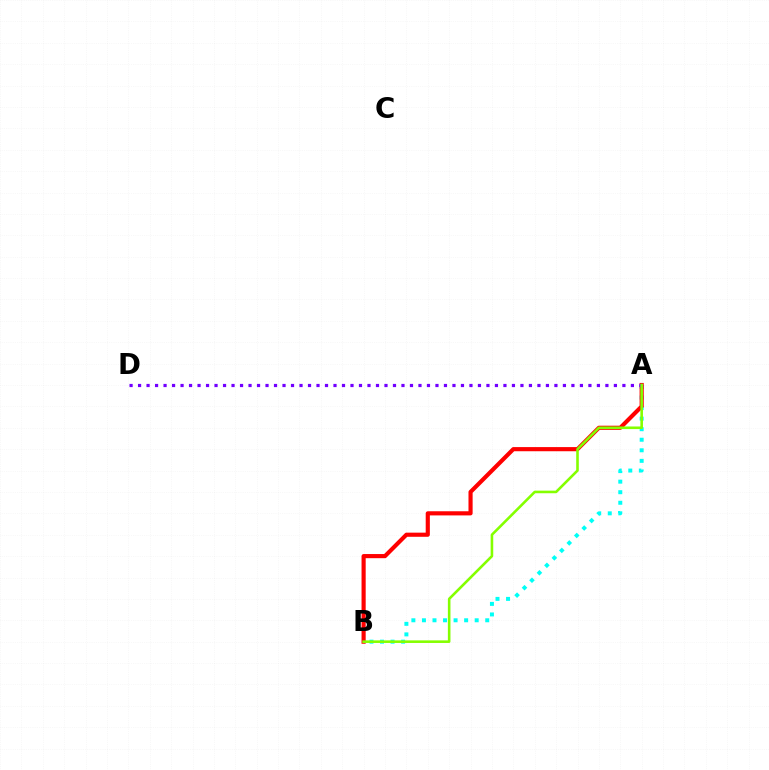{('A', 'B'): [{'color': '#00fff6', 'line_style': 'dotted', 'thickness': 2.87}, {'color': '#ff0000', 'line_style': 'solid', 'thickness': 2.98}, {'color': '#84ff00', 'line_style': 'solid', 'thickness': 1.87}], ('A', 'D'): [{'color': '#7200ff', 'line_style': 'dotted', 'thickness': 2.31}]}